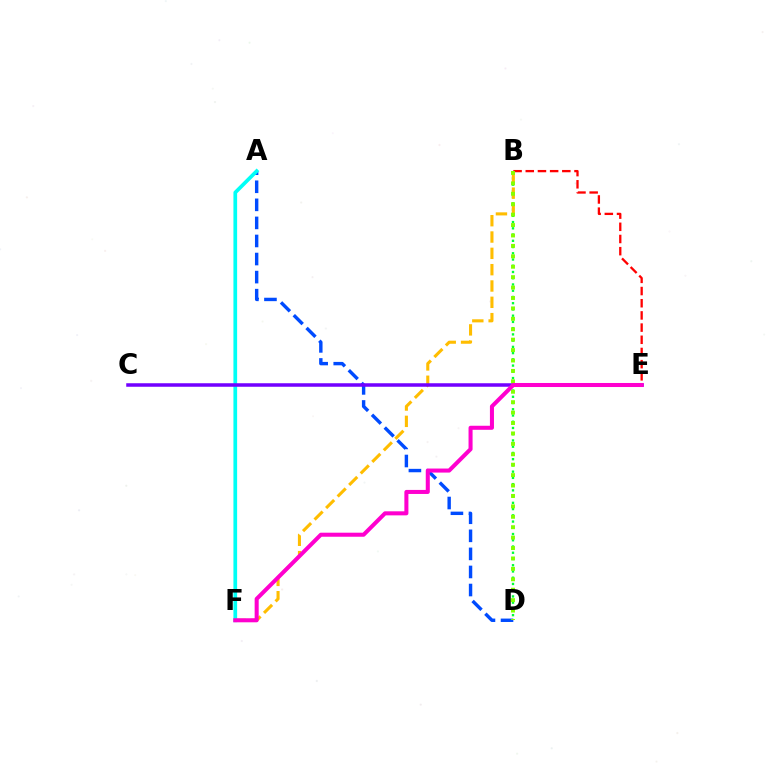{('A', 'D'): [{'color': '#004bff', 'line_style': 'dashed', 'thickness': 2.45}], ('B', 'D'): [{'color': '#00ff39', 'line_style': 'dotted', 'thickness': 1.7}, {'color': '#84ff00', 'line_style': 'dotted', 'thickness': 2.83}], ('A', 'F'): [{'color': '#00fff6', 'line_style': 'solid', 'thickness': 2.67}], ('B', 'F'): [{'color': '#ffbd00', 'line_style': 'dashed', 'thickness': 2.22}], ('C', 'E'): [{'color': '#7200ff', 'line_style': 'solid', 'thickness': 2.53}], ('B', 'E'): [{'color': '#ff0000', 'line_style': 'dashed', 'thickness': 1.66}], ('E', 'F'): [{'color': '#ff00cf', 'line_style': 'solid', 'thickness': 2.91}]}